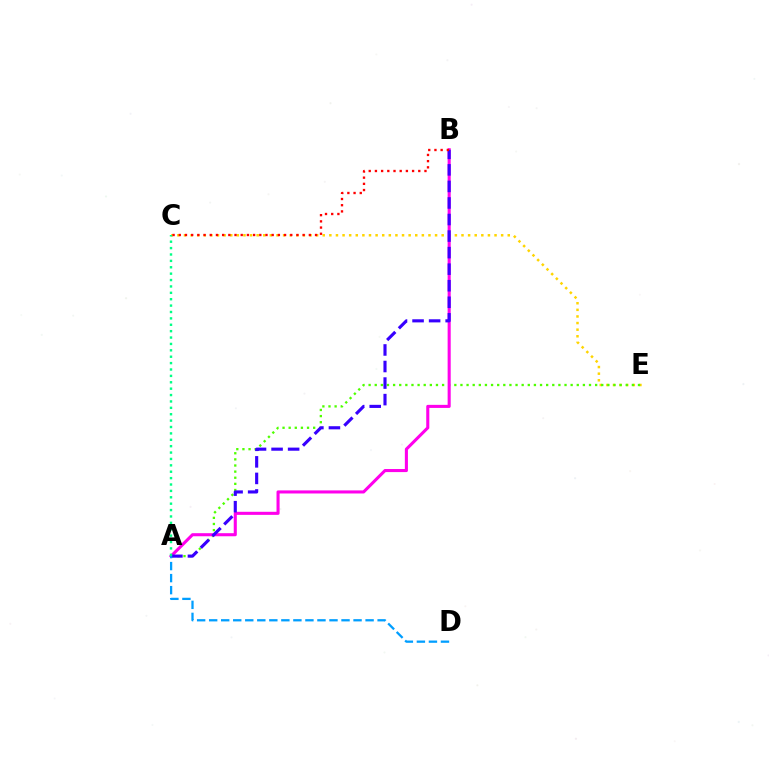{('C', 'E'): [{'color': '#ffd500', 'line_style': 'dotted', 'thickness': 1.8}], ('A', 'E'): [{'color': '#4fff00', 'line_style': 'dotted', 'thickness': 1.66}], ('A', 'B'): [{'color': '#ff00ed', 'line_style': 'solid', 'thickness': 2.22}, {'color': '#3700ff', 'line_style': 'dashed', 'thickness': 2.25}], ('A', 'C'): [{'color': '#00ff86', 'line_style': 'dotted', 'thickness': 1.74}], ('A', 'D'): [{'color': '#009eff', 'line_style': 'dashed', 'thickness': 1.63}], ('B', 'C'): [{'color': '#ff0000', 'line_style': 'dotted', 'thickness': 1.68}]}